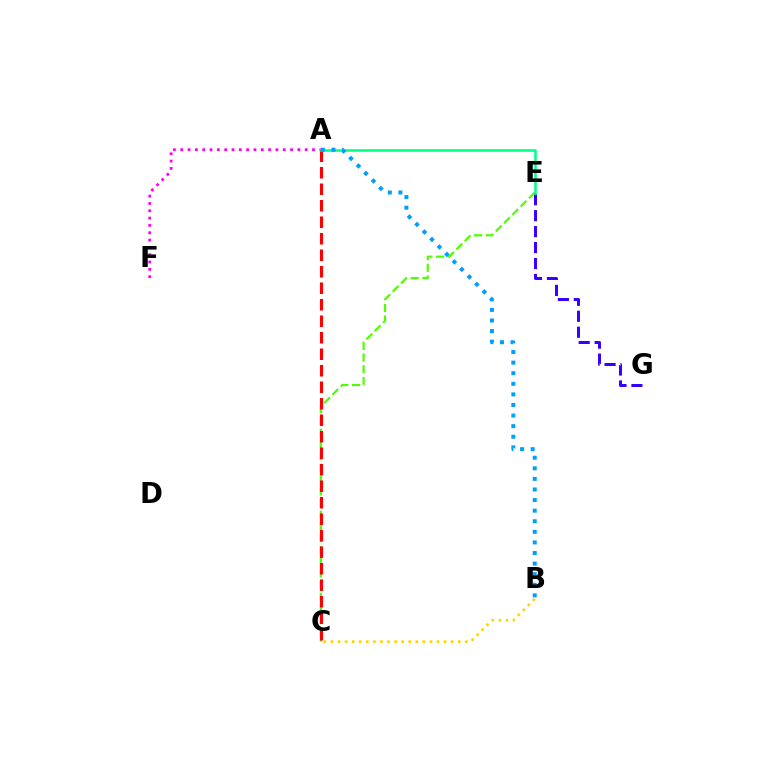{('A', 'F'): [{'color': '#ff00ed', 'line_style': 'dotted', 'thickness': 1.99}], ('E', 'G'): [{'color': '#3700ff', 'line_style': 'dashed', 'thickness': 2.17}], ('C', 'E'): [{'color': '#4fff00', 'line_style': 'dashed', 'thickness': 1.59}], ('A', 'C'): [{'color': '#ff0000', 'line_style': 'dashed', 'thickness': 2.24}], ('A', 'E'): [{'color': '#00ff86', 'line_style': 'solid', 'thickness': 1.83}], ('A', 'B'): [{'color': '#009eff', 'line_style': 'dotted', 'thickness': 2.88}], ('B', 'C'): [{'color': '#ffd500', 'line_style': 'dotted', 'thickness': 1.92}]}